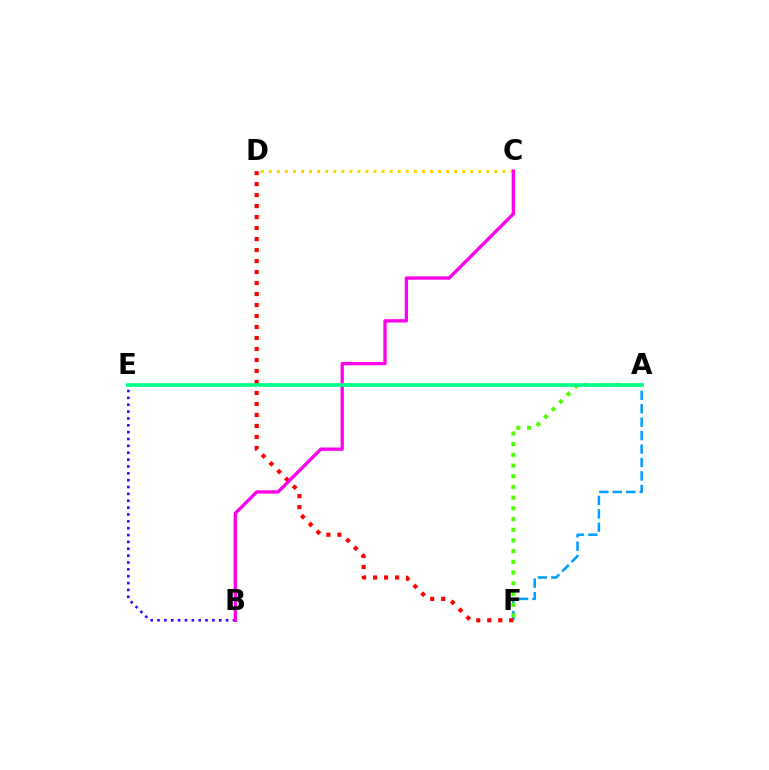{('A', 'F'): [{'color': '#009eff', 'line_style': 'dashed', 'thickness': 1.83}, {'color': '#4fff00', 'line_style': 'dotted', 'thickness': 2.91}], ('B', 'E'): [{'color': '#3700ff', 'line_style': 'dotted', 'thickness': 1.86}], ('C', 'D'): [{'color': '#ffd500', 'line_style': 'dotted', 'thickness': 2.19}], ('D', 'F'): [{'color': '#ff0000', 'line_style': 'dotted', 'thickness': 2.99}], ('B', 'C'): [{'color': '#ff00ed', 'line_style': 'solid', 'thickness': 2.39}], ('A', 'E'): [{'color': '#00ff86', 'line_style': 'solid', 'thickness': 2.64}]}